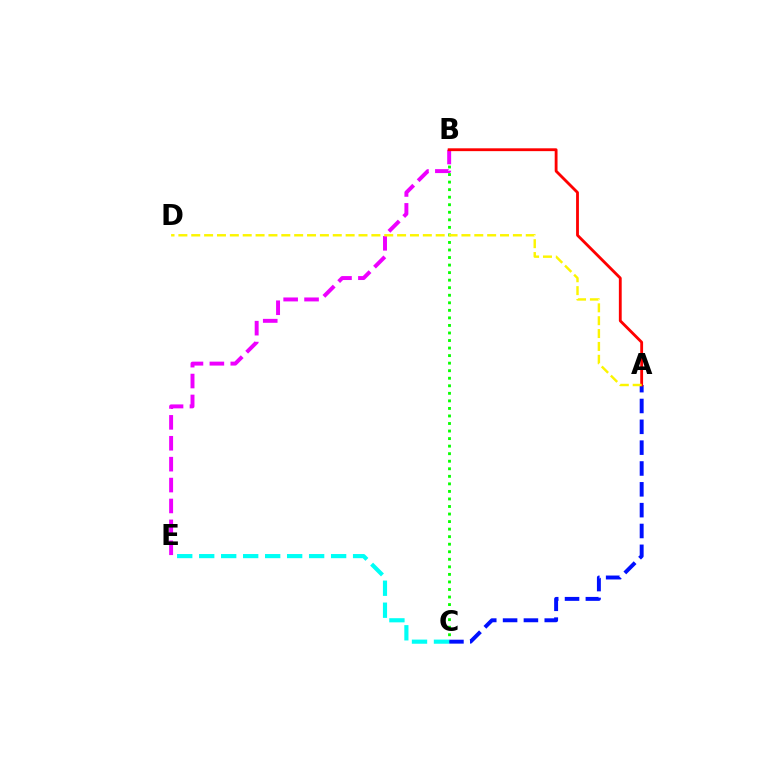{('B', 'C'): [{'color': '#08ff00', 'line_style': 'dotted', 'thickness': 2.05}], ('A', 'C'): [{'color': '#0010ff', 'line_style': 'dashed', 'thickness': 2.83}], ('B', 'E'): [{'color': '#ee00ff', 'line_style': 'dashed', 'thickness': 2.84}], ('A', 'B'): [{'color': '#ff0000', 'line_style': 'solid', 'thickness': 2.04}], ('A', 'D'): [{'color': '#fcf500', 'line_style': 'dashed', 'thickness': 1.75}], ('C', 'E'): [{'color': '#00fff6', 'line_style': 'dashed', 'thickness': 2.99}]}